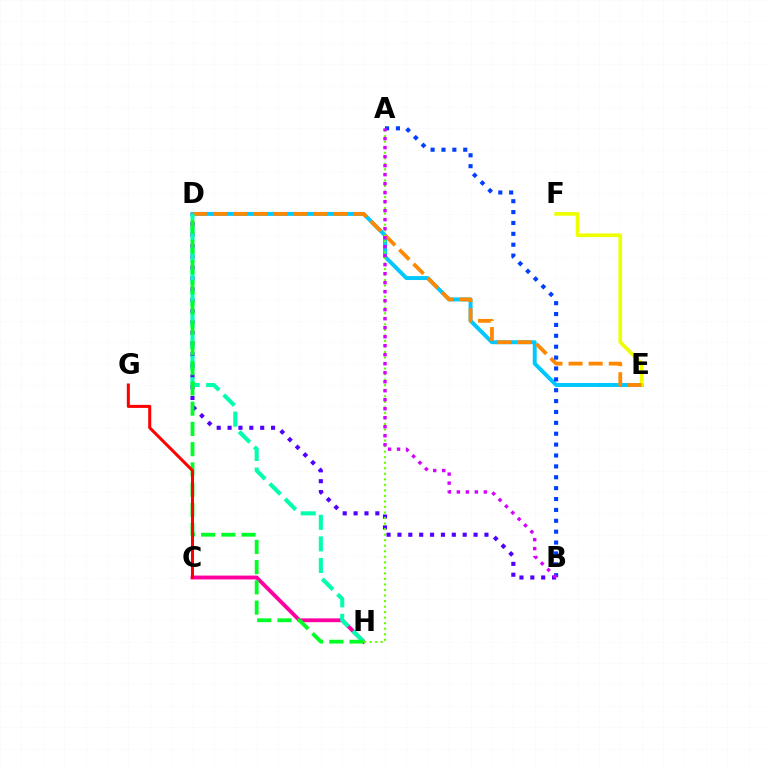{('D', 'E'): [{'color': '#00c7ff', 'line_style': 'solid', 'thickness': 2.84}, {'color': '#ff8800', 'line_style': 'dashed', 'thickness': 2.73}], ('B', 'D'): [{'color': '#4f00ff', 'line_style': 'dotted', 'thickness': 2.95}], ('E', 'F'): [{'color': '#eeff00', 'line_style': 'solid', 'thickness': 2.64}], ('C', 'H'): [{'color': '#ff00a0', 'line_style': 'solid', 'thickness': 2.76}], ('A', 'H'): [{'color': '#66ff00', 'line_style': 'dotted', 'thickness': 1.5}], ('D', 'H'): [{'color': '#00ffaf', 'line_style': 'dashed', 'thickness': 2.93}, {'color': '#00ff27', 'line_style': 'dashed', 'thickness': 2.75}], ('A', 'B'): [{'color': '#003fff', 'line_style': 'dotted', 'thickness': 2.96}, {'color': '#d600ff', 'line_style': 'dotted', 'thickness': 2.45}], ('C', 'G'): [{'color': '#ff0000', 'line_style': 'solid', 'thickness': 2.19}]}